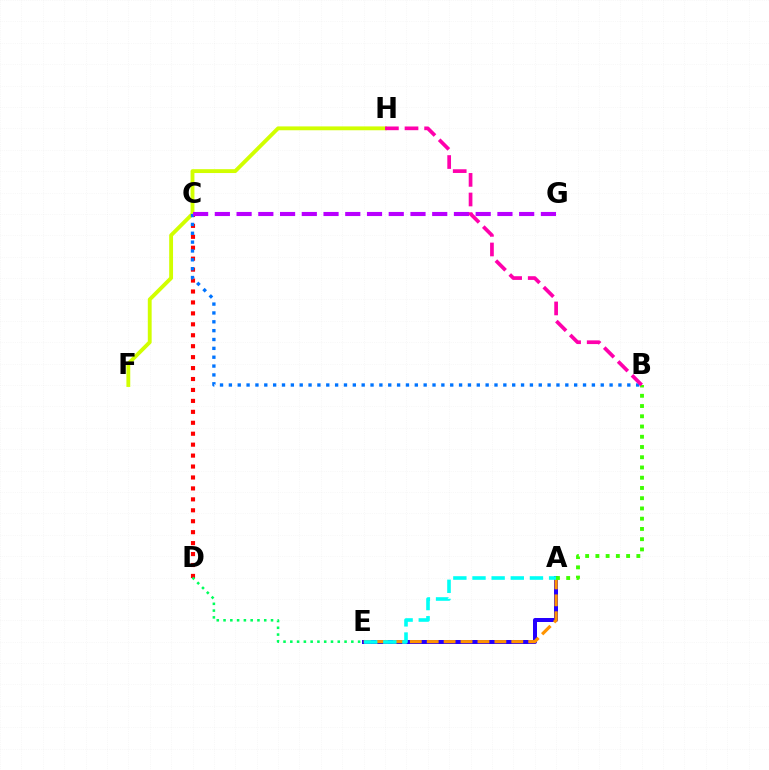{('A', 'E'): [{'color': '#2500ff', 'line_style': 'solid', 'thickness': 2.87}, {'color': '#ff9400', 'line_style': 'dashed', 'thickness': 2.3}, {'color': '#00fff6', 'line_style': 'dashed', 'thickness': 2.6}], ('F', 'H'): [{'color': '#d1ff00', 'line_style': 'solid', 'thickness': 2.77}], ('A', 'B'): [{'color': '#3dff00', 'line_style': 'dotted', 'thickness': 2.78}], ('C', 'D'): [{'color': '#ff0000', 'line_style': 'dotted', 'thickness': 2.97}], ('D', 'E'): [{'color': '#00ff5c', 'line_style': 'dotted', 'thickness': 1.84}], ('B', 'C'): [{'color': '#0074ff', 'line_style': 'dotted', 'thickness': 2.41}], ('C', 'G'): [{'color': '#b900ff', 'line_style': 'dashed', 'thickness': 2.95}], ('B', 'H'): [{'color': '#ff00ac', 'line_style': 'dashed', 'thickness': 2.66}]}